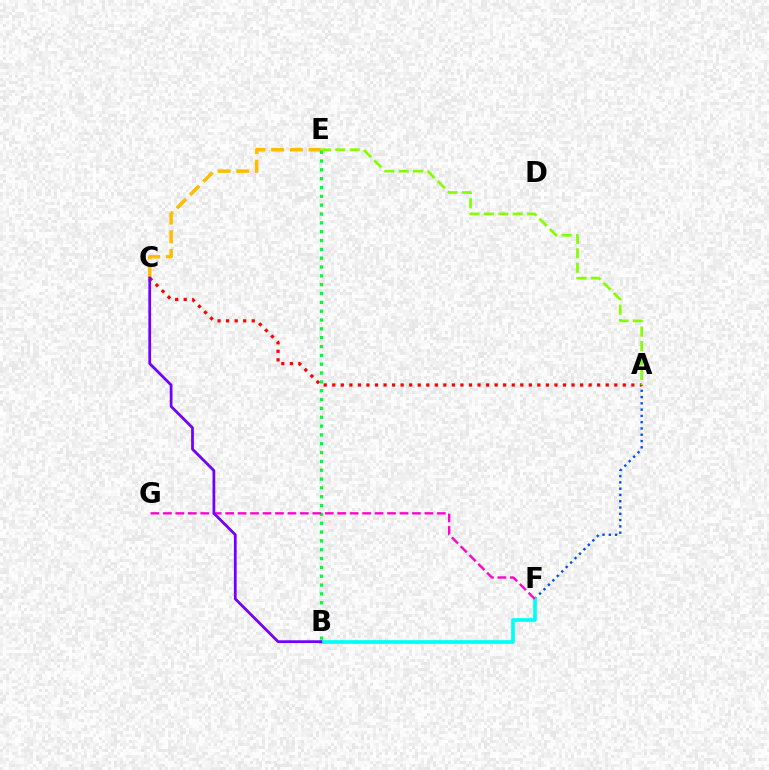{('C', 'E'): [{'color': '#ffbd00', 'line_style': 'dashed', 'thickness': 2.54}], ('A', 'F'): [{'color': '#004bff', 'line_style': 'dotted', 'thickness': 1.71}], ('B', 'F'): [{'color': '#00fff6', 'line_style': 'solid', 'thickness': 2.66}], ('A', 'C'): [{'color': '#ff0000', 'line_style': 'dotted', 'thickness': 2.32}], ('B', 'E'): [{'color': '#00ff39', 'line_style': 'dotted', 'thickness': 2.4}], ('F', 'G'): [{'color': '#ff00cf', 'line_style': 'dashed', 'thickness': 1.69}], ('B', 'C'): [{'color': '#7200ff', 'line_style': 'solid', 'thickness': 1.99}], ('A', 'E'): [{'color': '#84ff00', 'line_style': 'dashed', 'thickness': 1.96}]}